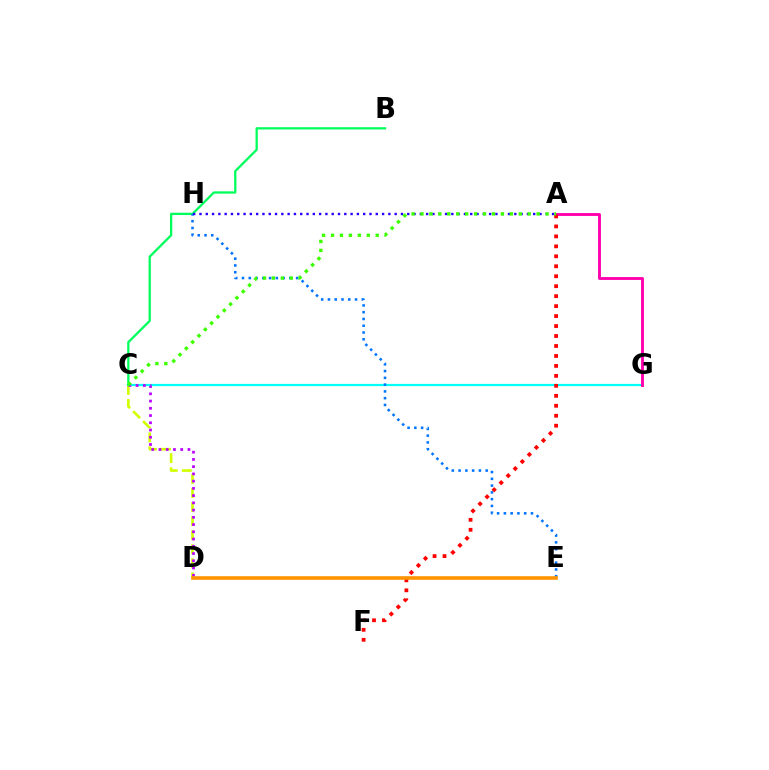{('C', 'G'): [{'color': '#00fff6', 'line_style': 'solid', 'thickness': 1.6}], ('A', 'G'): [{'color': '#ff00ac', 'line_style': 'solid', 'thickness': 2.07}], ('C', 'D'): [{'color': '#d1ff00', 'line_style': 'dashed', 'thickness': 1.91}, {'color': '#b900ff', 'line_style': 'dotted', 'thickness': 1.97}], ('A', 'F'): [{'color': '#ff0000', 'line_style': 'dotted', 'thickness': 2.71}], ('B', 'C'): [{'color': '#00ff5c', 'line_style': 'solid', 'thickness': 1.65}], ('E', 'H'): [{'color': '#0074ff', 'line_style': 'dotted', 'thickness': 1.84}], ('A', 'H'): [{'color': '#2500ff', 'line_style': 'dotted', 'thickness': 1.71}], ('A', 'C'): [{'color': '#3dff00', 'line_style': 'dotted', 'thickness': 2.43}], ('D', 'E'): [{'color': '#ff9400', 'line_style': 'solid', 'thickness': 2.61}]}